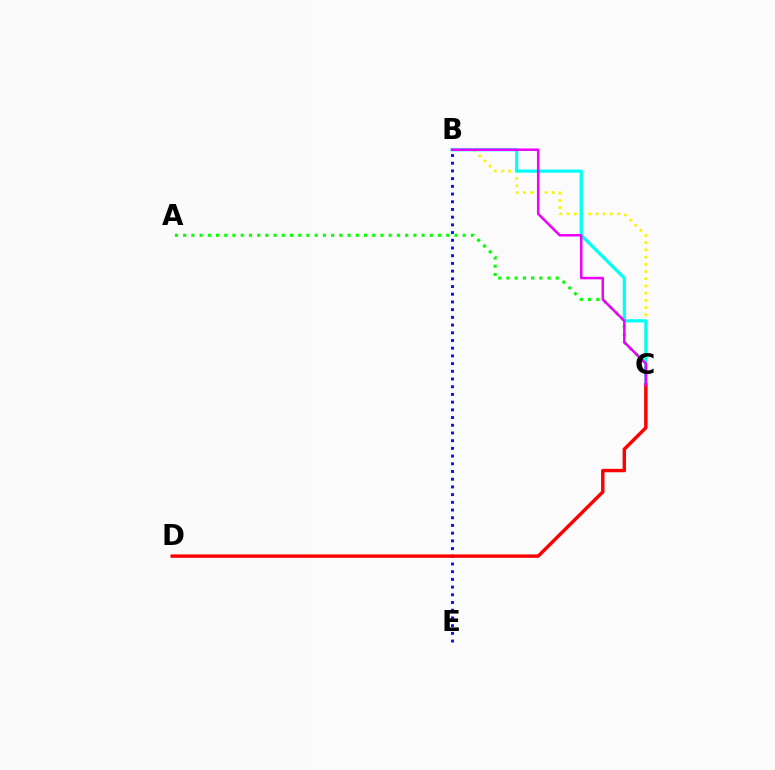{('B', 'E'): [{'color': '#0010ff', 'line_style': 'dotted', 'thickness': 2.09}], ('B', 'C'): [{'color': '#fcf500', 'line_style': 'dotted', 'thickness': 1.96}, {'color': '#00fff6', 'line_style': 'solid', 'thickness': 2.29}, {'color': '#ee00ff', 'line_style': 'solid', 'thickness': 1.79}], ('A', 'C'): [{'color': '#08ff00', 'line_style': 'dotted', 'thickness': 2.23}], ('C', 'D'): [{'color': '#ff0000', 'line_style': 'solid', 'thickness': 2.45}]}